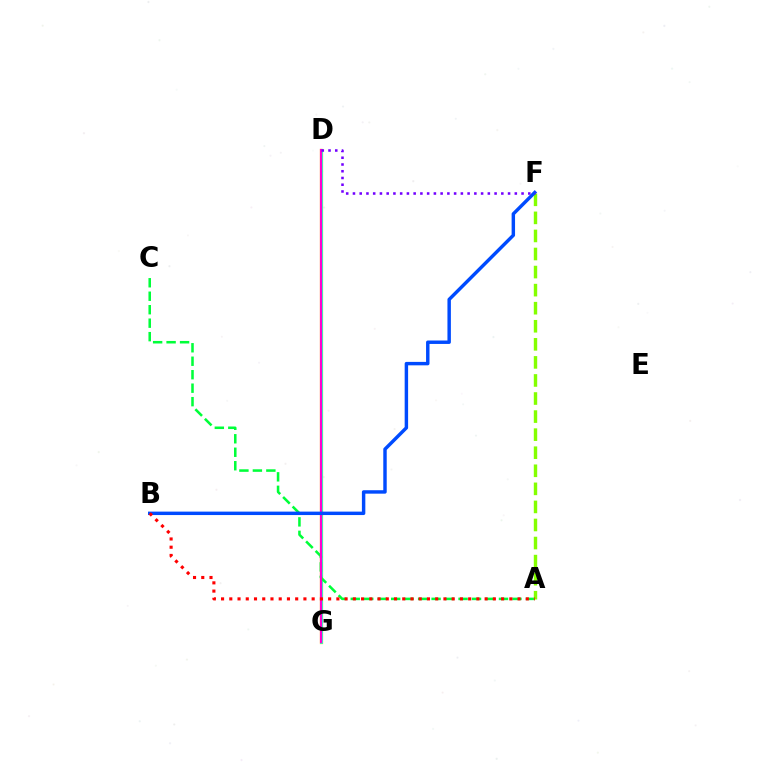{('D', 'G'): [{'color': '#ffbd00', 'line_style': 'solid', 'thickness': 2.35}, {'color': '#00fff6', 'line_style': 'solid', 'thickness': 1.85}, {'color': '#ff00cf', 'line_style': 'solid', 'thickness': 1.54}], ('A', 'C'): [{'color': '#00ff39', 'line_style': 'dashed', 'thickness': 1.83}], ('A', 'F'): [{'color': '#84ff00', 'line_style': 'dashed', 'thickness': 2.45}], ('B', 'F'): [{'color': '#004bff', 'line_style': 'solid', 'thickness': 2.48}], ('D', 'F'): [{'color': '#7200ff', 'line_style': 'dotted', 'thickness': 1.83}], ('A', 'B'): [{'color': '#ff0000', 'line_style': 'dotted', 'thickness': 2.24}]}